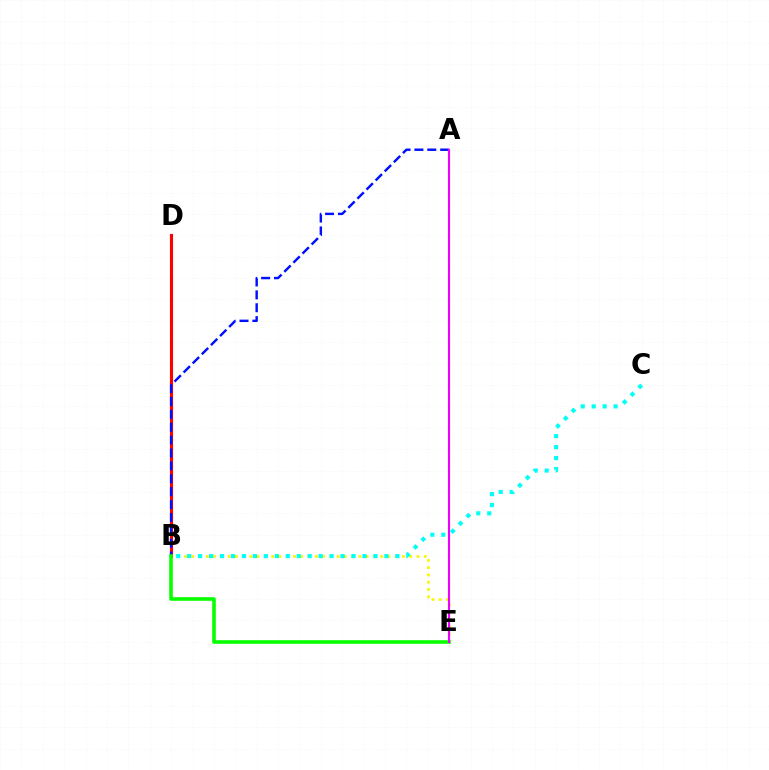{('B', 'E'): [{'color': '#fcf500', 'line_style': 'dotted', 'thickness': 1.97}, {'color': '#08ff00', 'line_style': 'solid', 'thickness': 2.6}], ('B', 'D'): [{'color': '#ff0000', 'line_style': 'solid', 'thickness': 2.25}], ('A', 'B'): [{'color': '#0010ff', 'line_style': 'dashed', 'thickness': 1.75}], ('B', 'C'): [{'color': '#00fff6', 'line_style': 'dotted', 'thickness': 2.98}], ('A', 'E'): [{'color': '#ee00ff', 'line_style': 'solid', 'thickness': 1.53}]}